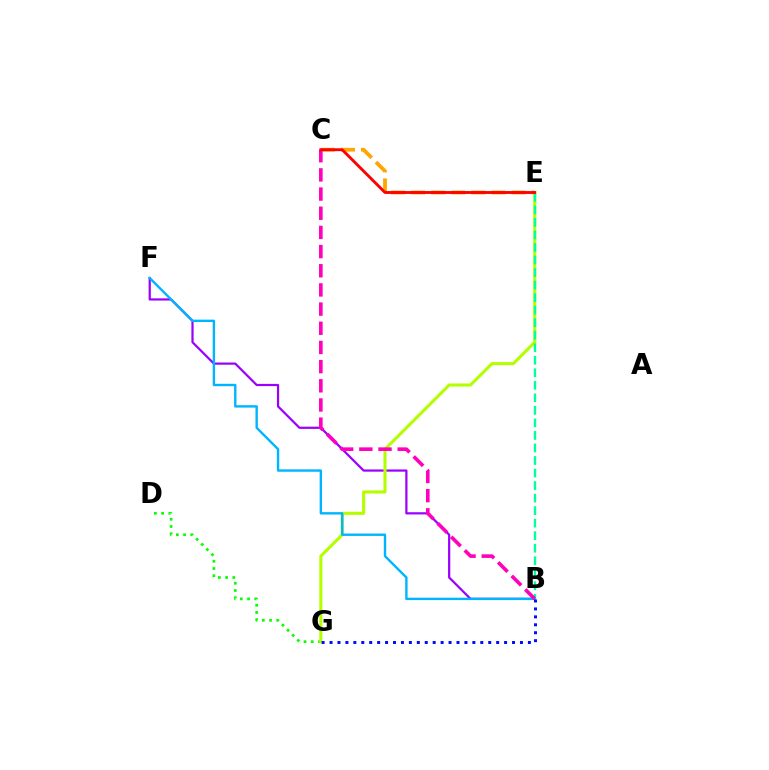{('B', 'F'): [{'color': '#9b00ff', 'line_style': 'solid', 'thickness': 1.6}, {'color': '#00b5ff', 'line_style': 'solid', 'thickness': 1.72}], ('C', 'E'): [{'color': '#ffa500', 'line_style': 'dashed', 'thickness': 2.73}, {'color': '#ff0000', 'line_style': 'solid', 'thickness': 2.06}], ('D', 'G'): [{'color': '#08ff00', 'line_style': 'dotted', 'thickness': 1.96}], ('E', 'G'): [{'color': '#b3ff00', 'line_style': 'solid', 'thickness': 2.22}], ('B', 'G'): [{'color': '#0010ff', 'line_style': 'dotted', 'thickness': 2.16}], ('B', 'E'): [{'color': '#00ff9d', 'line_style': 'dashed', 'thickness': 1.7}], ('B', 'C'): [{'color': '#ff00bd', 'line_style': 'dashed', 'thickness': 2.6}]}